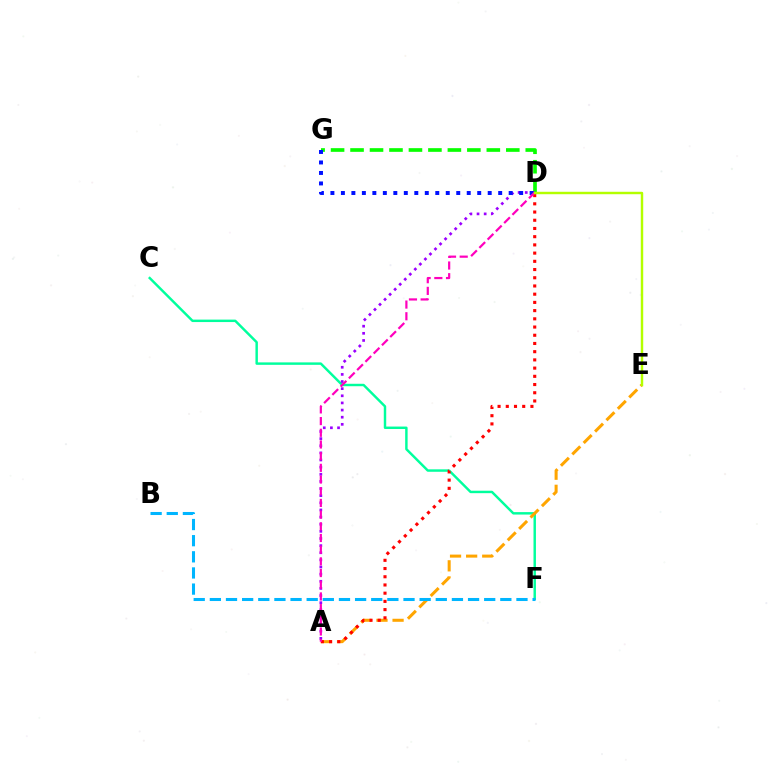{('D', 'G'): [{'color': '#08ff00', 'line_style': 'dashed', 'thickness': 2.64}, {'color': '#0010ff', 'line_style': 'dotted', 'thickness': 2.85}], ('C', 'F'): [{'color': '#00ff9d', 'line_style': 'solid', 'thickness': 1.76}], ('A', 'E'): [{'color': '#ffa500', 'line_style': 'dashed', 'thickness': 2.19}], ('A', 'D'): [{'color': '#9b00ff', 'line_style': 'dotted', 'thickness': 1.94}, {'color': '#ff0000', 'line_style': 'dotted', 'thickness': 2.23}, {'color': '#ff00bd', 'line_style': 'dashed', 'thickness': 1.59}], ('D', 'E'): [{'color': '#b3ff00', 'line_style': 'solid', 'thickness': 1.76}], ('B', 'F'): [{'color': '#00b5ff', 'line_style': 'dashed', 'thickness': 2.19}]}